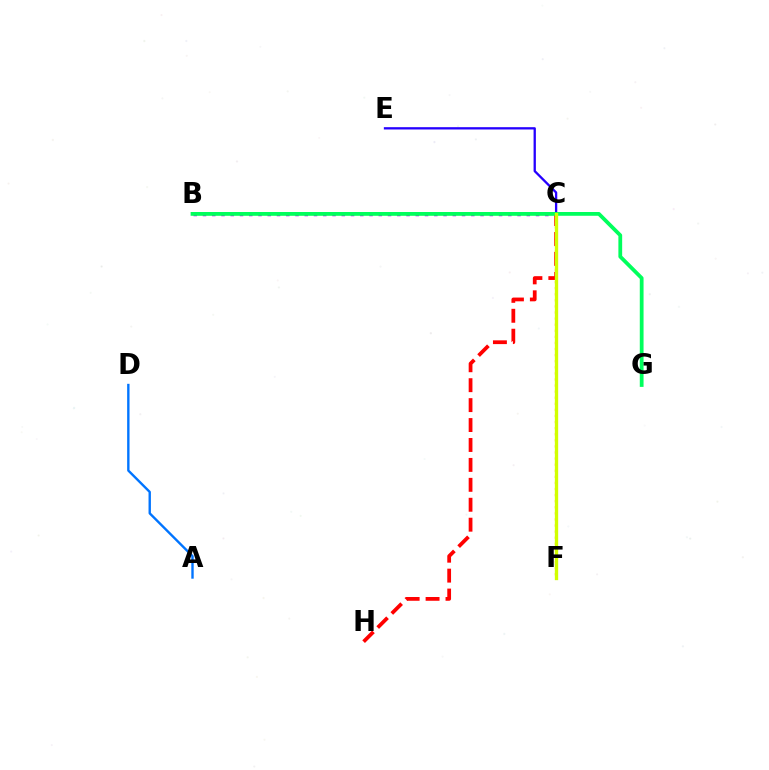{('C', 'E'): [{'color': '#2500ff', 'line_style': 'solid', 'thickness': 1.66}], ('B', 'C'): [{'color': '#b900ff', 'line_style': 'dotted', 'thickness': 2.51}, {'color': '#3dff00', 'line_style': 'solid', 'thickness': 1.61}], ('C', 'F'): [{'color': '#ff00ac', 'line_style': 'dashed', 'thickness': 1.82}, {'color': '#ff9400', 'line_style': 'dotted', 'thickness': 1.65}, {'color': '#00fff6', 'line_style': 'dotted', 'thickness': 2.15}, {'color': '#d1ff00', 'line_style': 'solid', 'thickness': 2.4}], ('C', 'H'): [{'color': '#ff0000', 'line_style': 'dashed', 'thickness': 2.71}], ('B', 'G'): [{'color': '#00ff5c', 'line_style': 'solid', 'thickness': 2.72}], ('A', 'D'): [{'color': '#0074ff', 'line_style': 'solid', 'thickness': 1.71}]}